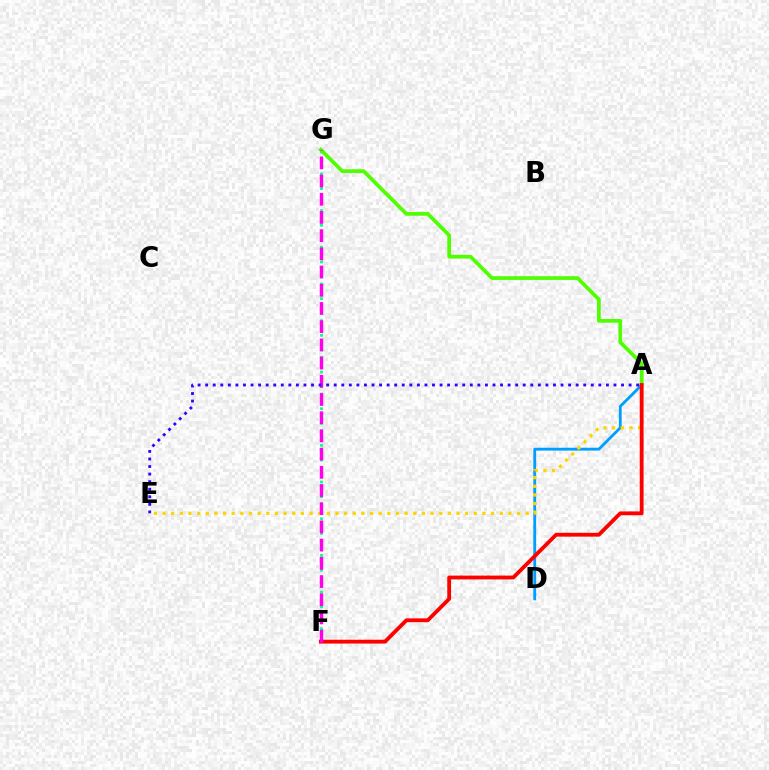{('A', 'D'): [{'color': '#009eff', 'line_style': 'solid', 'thickness': 2.04}], ('A', 'E'): [{'color': '#ffd500', 'line_style': 'dotted', 'thickness': 2.35}, {'color': '#3700ff', 'line_style': 'dotted', 'thickness': 2.05}], ('F', 'G'): [{'color': '#00ff86', 'line_style': 'dotted', 'thickness': 1.99}, {'color': '#ff00ed', 'line_style': 'dashed', 'thickness': 2.47}], ('A', 'G'): [{'color': '#4fff00', 'line_style': 'solid', 'thickness': 2.68}], ('A', 'F'): [{'color': '#ff0000', 'line_style': 'solid', 'thickness': 2.75}]}